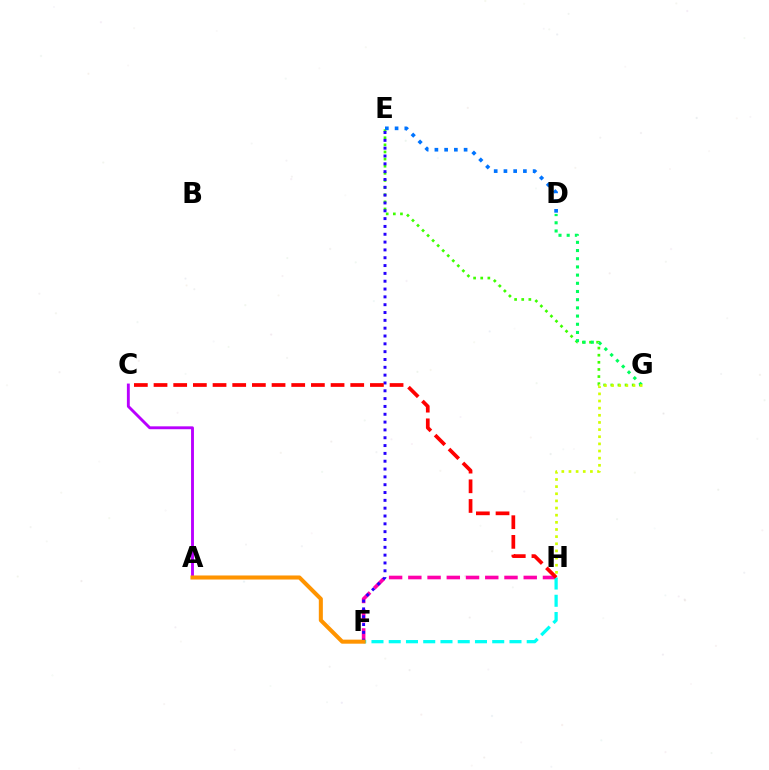{('F', 'H'): [{'color': '#ff00ac', 'line_style': 'dashed', 'thickness': 2.61}, {'color': '#00fff6', 'line_style': 'dashed', 'thickness': 2.34}], ('A', 'C'): [{'color': '#b900ff', 'line_style': 'solid', 'thickness': 2.07}], ('E', 'G'): [{'color': '#3dff00', 'line_style': 'dotted', 'thickness': 1.94}], ('D', 'G'): [{'color': '#00ff5c', 'line_style': 'dotted', 'thickness': 2.23}], ('G', 'H'): [{'color': '#d1ff00', 'line_style': 'dotted', 'thickness': 1.94}], ('E', 'F'): [{'color': '#2500ff', 'line_style': 'dotted', 'thickness': 2.13}], ('A', 'F'): [{'color': '#ff9400', 'line_style': 'solid', 'thickness': 2.91}], ('C', 'H'): [{'color': '#ff0000', 'line_style': 'dashed', 'thickness': 2.67}], ('D', 'E'): [{'color': '#0074ff', 'line_style': 'dotted', 'thickness': 2.65}]}